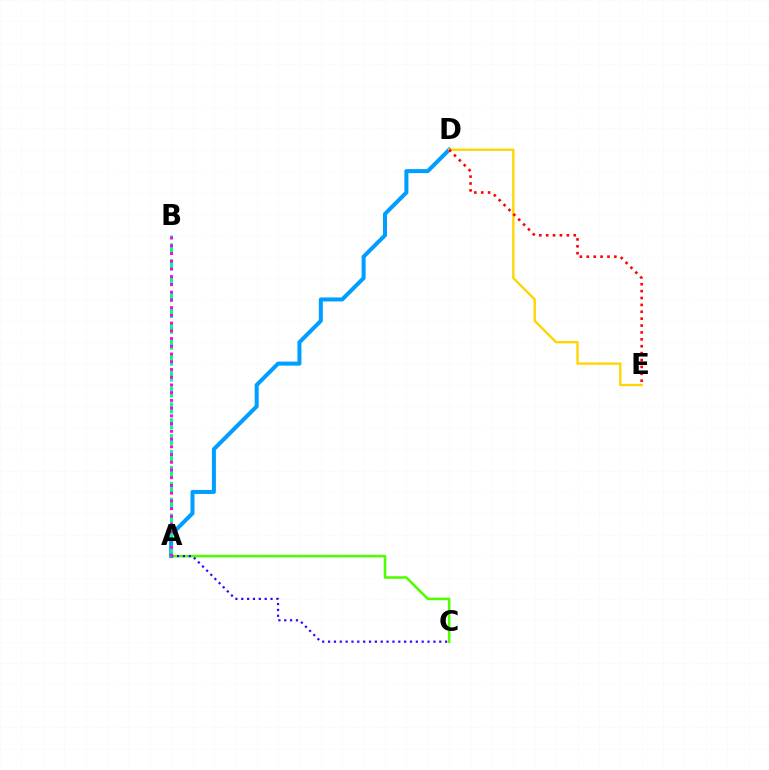{('A', 'D'): [{'color': '#009eff', 'line_style': 'solid', 'thickness': 2.89}], ('D', 'E'): [{'color': '#ffd500', 'line_style': 'solid', 'thickness': 1.69}, {'color': '#ff0000', 'line_style': 'dotted', 'thickness': 1.87}], ('A', 'C'): [{'color': '#4fff00', 'line_style': 'solid', 'thickness': 1.85}, {'color': '#3700ff', 'line_style': 'dotted', 'thickness': 1.59}], ('A', 'B'): [{'color': '#00ff86', 'line_style': 'dashed', 'thickness': 2.16}, {'color': '#ff00ed', 'line_style': 'dotted', 'thickness': 2.1}]}